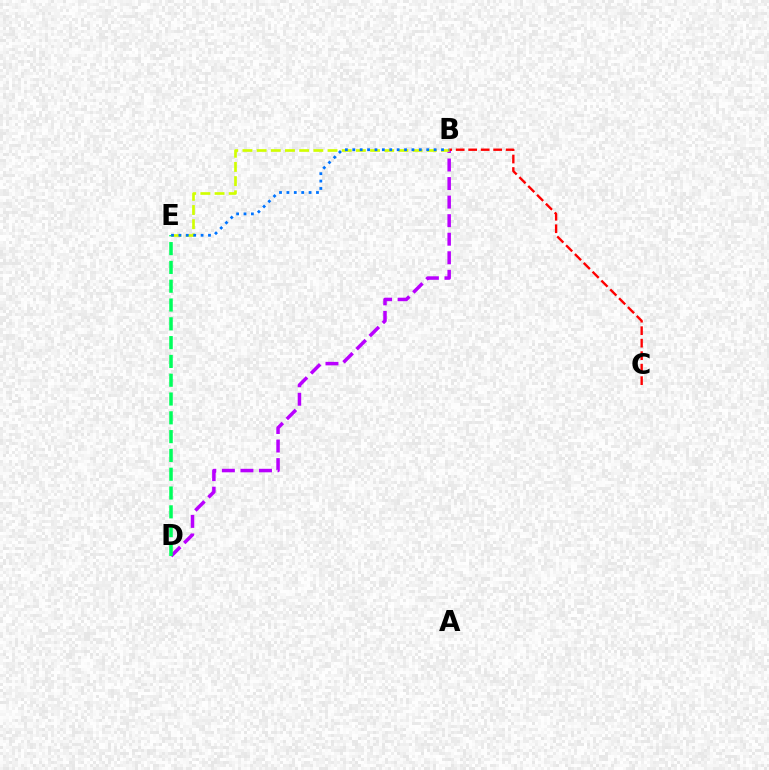{('B', 'D'): [{'color': '#b900ff', 'line_style': 'dashed', 'thickness': 2.52}], ('D', 'E'): [{'color': '#00ff5c', 'line_style': 'dashed', 'thickness': 2.55}], ('B', 'C'): [{'color': '#ff0000', 'line_style': 'dashed', 'thickness': 1.7}], ('B', 'E'): [{'color': '#d1ff00', 'line_style': 'dashed', 'thickness': 1.93}, {'color': '#0074ff', 'line_style': 'dotted', 'thickness': 2.01}]}